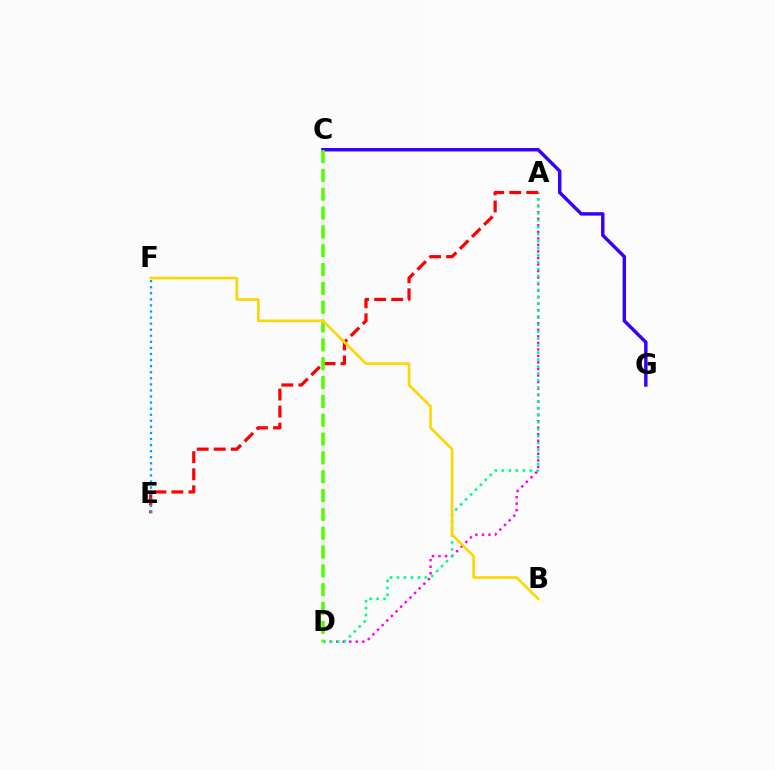{('C', 'G'): [{'color': '#3700ff', 'line_style': 'solid', 'thickness': 2.47}], ('A', 'D'): [{'color': '#ff00ed', 'line_style': 'dotted', 'thickness': 1.77}, {'color': '#00ff86', 'line_style': 'dotted', 'thickness': 1.89}], ('A', 'E'): [{'color': '#ff0000', 'line_style': 'dashed', 'thickness': 2.31}], ('E', 'F'): [{'color': '#009eff', 'line_style': 'dotted', 'thickness': 1.65}], ('C', 'D'): [{'color': '#4fff00', 'line_style': 'dashed', 'thickness': 2.56}], ('B', 'F'): [{'color': '#ffd500', 'line_style': 'solid', 'thickness': 1.89}]}